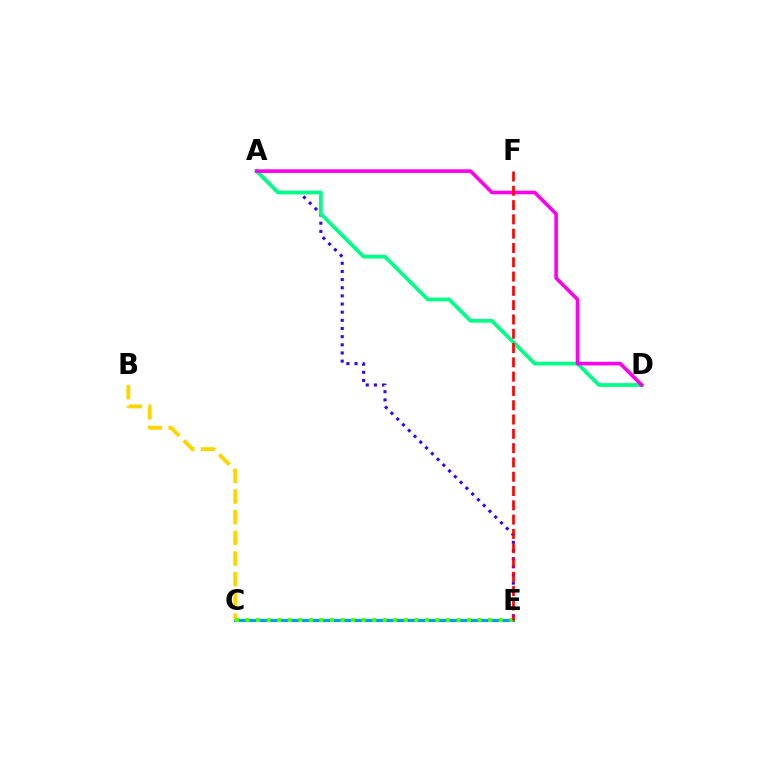{('C', 'E'): [{'color': '#009eff', 'line_style': 'solid', 'thickness': 2.26}, {'color': '#4fff00', 'line_style': 'dotted', 'thickness': 2.87}], ('B', 'C'): [{'color': '#ffd500', 'line_style': 'dashed', 'thickness': 2.81}], ('A', 'E'): [{'color': '#3700ff', 'line_style': 'dotted', 'thickness': 2.22}], ('A', 'D'): [{'color': '#00ff86', 'line_style': 'solid', 'thickness': 2.7}, {'color': '#ff00ed', 'line_style': 'solid', 'thickness': 2.6}], ('E', 'F'): [{'color': '#ff0000', 'line_style': 'dashed', 'thickness': 1.94}]}